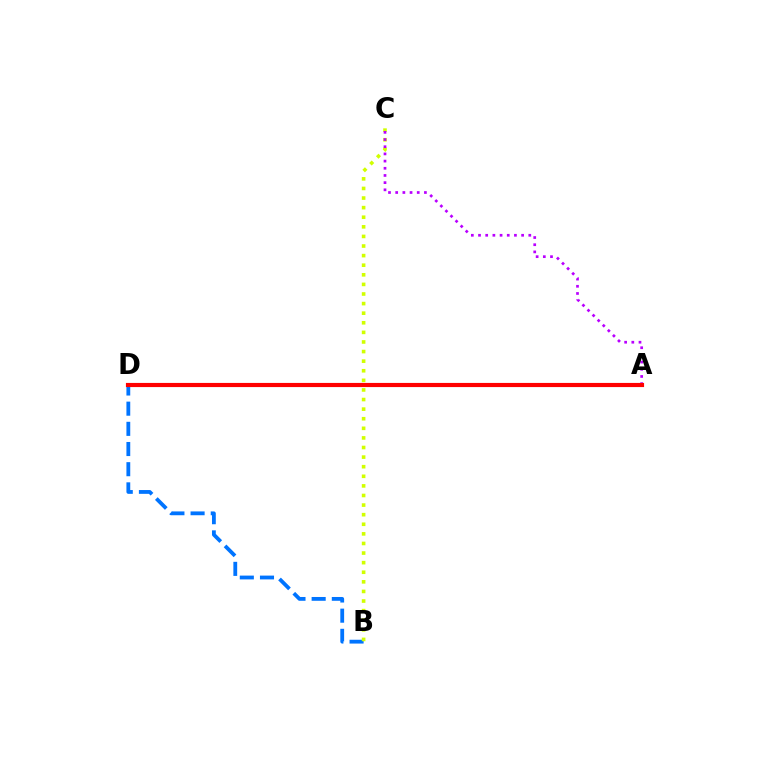{('A', 'D'): [{'color': '#00ff5c', 'line_style': 'solid', 'thickness': 2.05}, {'color': '#ff0000', 'line_style': 'solid', 'thickness': 2.99}], ('B', 'D'): [{'color': '#0074ff', 'line_style': 'dashed', 'thickness': 2.74}], ('B', 'C'): [{'color': '#d1ff00', 'line_style': 'dotted', 'thickness': 2.61}], ('A', 'C'): [{'color': '#b900ff', 'line_style': 'dotted', 'thickness': 1.95}]}